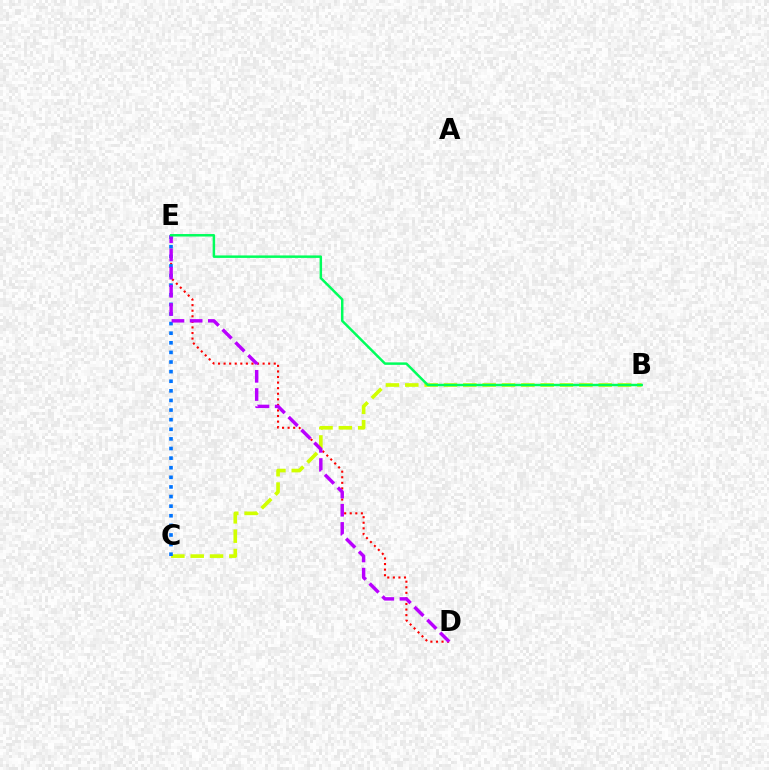{('D', 'E'): [{'color': '#ff0000', 'line_style': 'dotted', 'thickness': 1.51}, {'color': '#b900ff', 'line_style': 'dashed', 'thickness': 2.47}], ('B', 'C'): [{'color': '#d1ff00', 'line_style': 'dashed', 'thickness': 2.63}], ('C', 'E'): [{'color': '#0074ff', 'line_style': 'dotted', 'thickness': 2.61}], ('B', 'E'): [{'color': '#00ff5c', 'line_style': 'solid', 'thickness': 1.79}]}